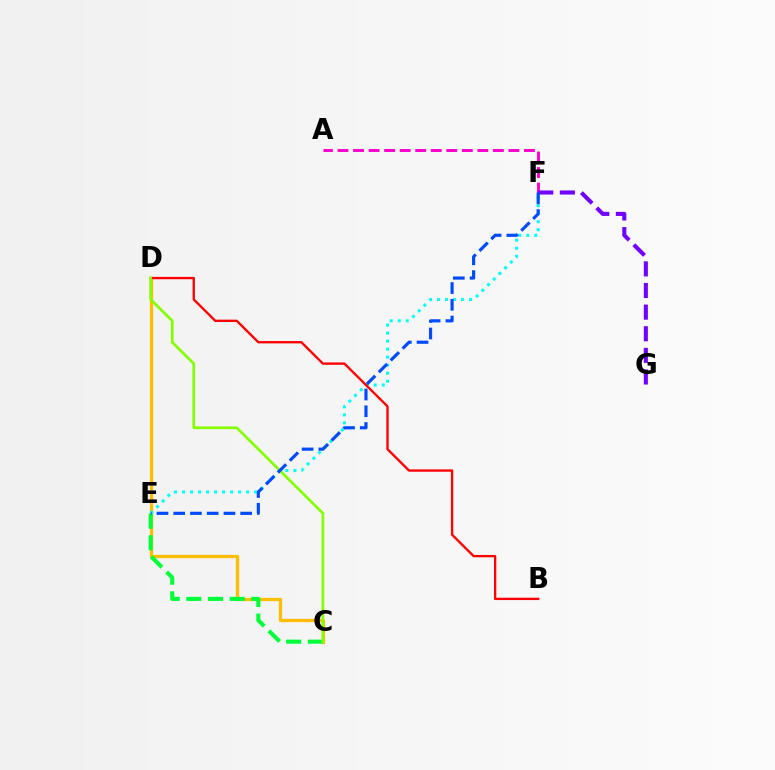{('C', 'D'): [{'color': '#ffbd00', 'line_style': 'solid', 'thickness': 2.36}, {'color': '#84ff00', 'line_style': 'solid', 'thickness': 1.96}], ('C', 'E'): [{'color': '#00ff39', 'line_style': 'dashed', 'thickness': 2.94}], ('A', 'F'): [{'color': '#ff00cf', 'line_style': 'dashed', 'thickness': 2.11}], ('E', 'F'): [{'color': '#00fff6', 'line_style': 'dotted', 'thickness': 2.18}, {'color': '#004bff', 'line_style': 'dashed', 'thickness': 2.27}], ('F', 'G'): [{'color': '#7200ff', 'line_style': 'dashed', 'thickness': 2.94}], ('B', 'D'): [{'color': '#ff0000', 'line_style': 'solid', 'thickness': 1.69}]}